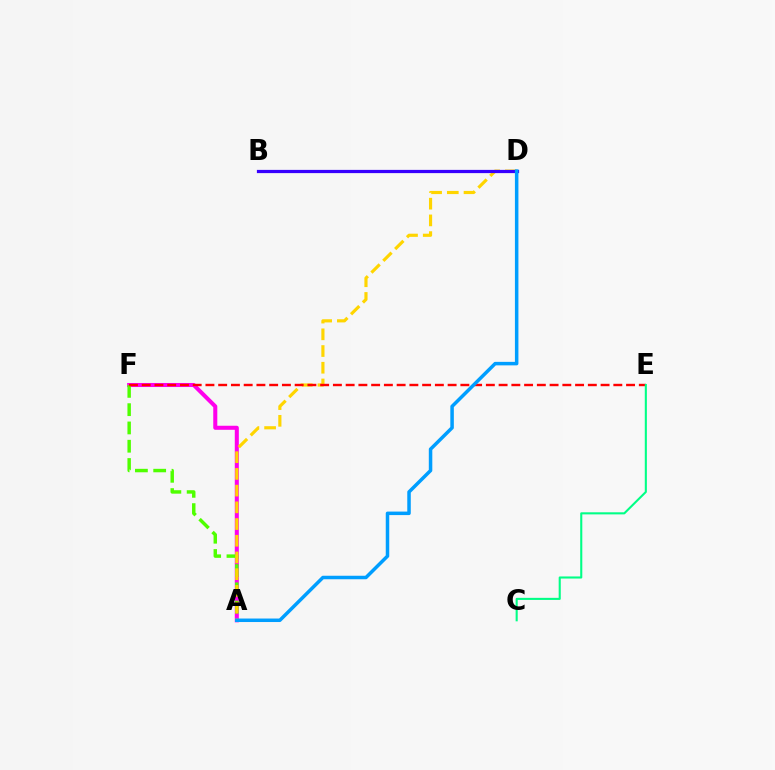{('A', 'F'): [{'color': '#ff00ed', 'line_style': 'solid', 'thickness': 2.91}, {'color': '#4fff00', 'line_style': 'dashed', 'thickness': 2.48}], ('A', 'D'): [{'color': '#ffd500', 'line_style': 'dashed', 'thickness': 2.27}, {'color': '#009eff', 'line_style': 'solid', 'thickness': 2.52}], ('E', 'F'): [{'color': '#ff0000', 'line_style': 'dashed', 'thickness': 1.73}], ('B', 'D'): [{'color': '#3700ff', 'line_style': 'solid', 'thickness': 2.32}], ('C', 'E'): [{'color': '#00ff86', 'line_style': 'solid', 'thickness': 1.51}]}